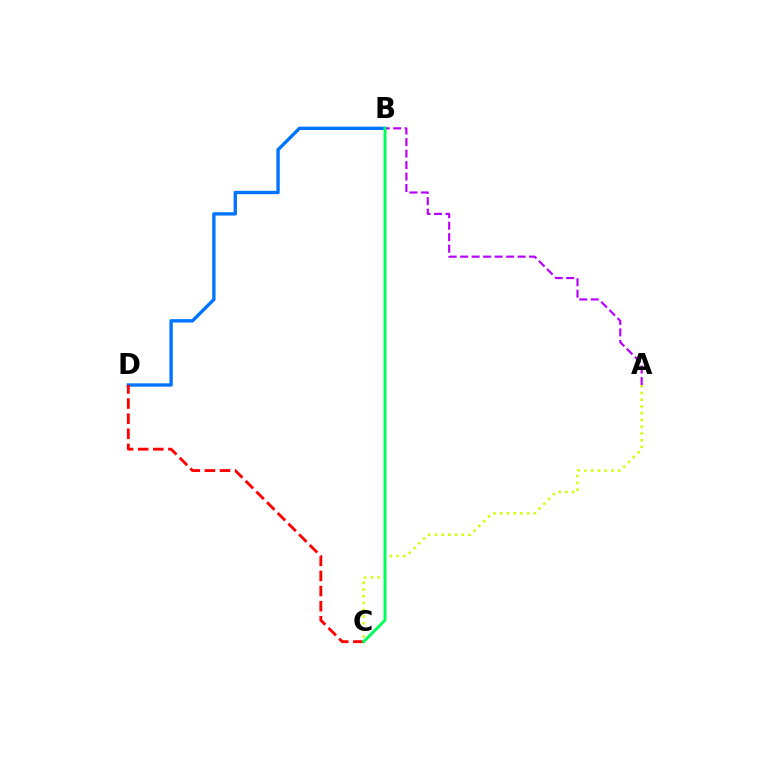{('B', 'D'): [{'color': '#0074ff', 'line_style': 'solid', 'thickness': 2.42}], ('C', 'D'): [{'color': '#ff0000', 'line_style': 'dashed', 'thickness': 2.05}], ('A', 'C'): [{'color': '#d1ff00', 'line_style': 'dotted', 'thickness': 1.83}], ('A', 'B'): [{'color': '#b900ff', 'line_style': 'dashed', 'thickness': 1.56}], ('B', 'C'): [{'color': '#00ff5c', 'line_style': 'solid', 'thickness': 2.11}]}